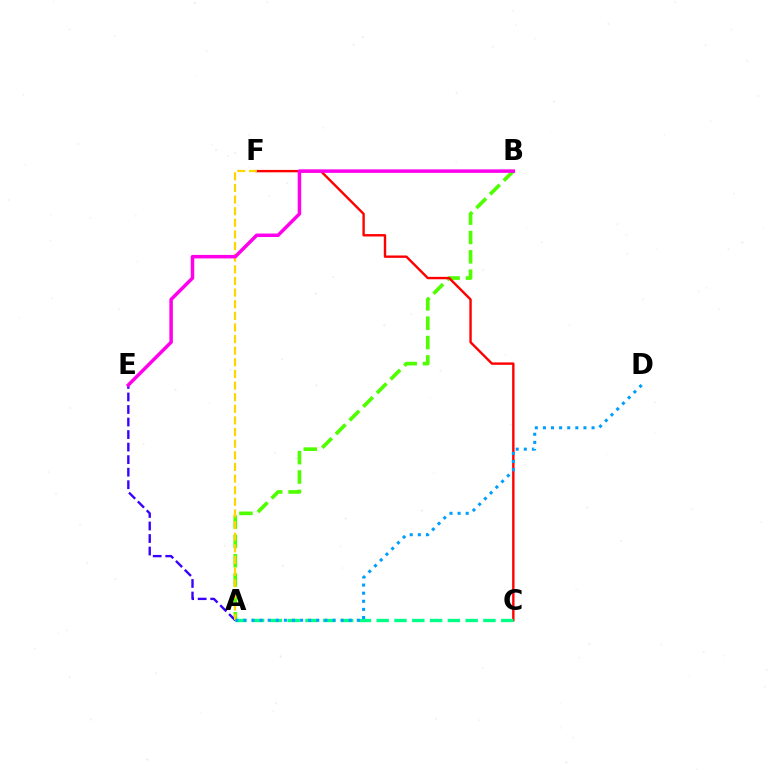{('A', 'B'): [{'color': '#4fff00', 'line_style': 'dashed', 'thickness': 2.63}], ('C', 'F'): [{'color': '#ff0000', 'line_style': 'solid', 'thickness': 1.73}], ('A', 'E'): [{'color': '#3700ff', 'line_style': 'dashed', 'thickness': 1.7}], ('A', 'C'): [{'color': '#00ff86', 'line_style': 'dashed', 'thickness': 2.42}], ('A', 'F'): [{'color': '#ffd500', 'line_style': 'dashed', 'thickness': 1.58}], ('A', 'D'): [{'color': '#009eff', 'line_style': 'dotted', 'thickness': 2.2}], ('B', 'E'): [{'color': '#ff00ed', 'line_style': 'solid', 'thickness': 2.52}]}